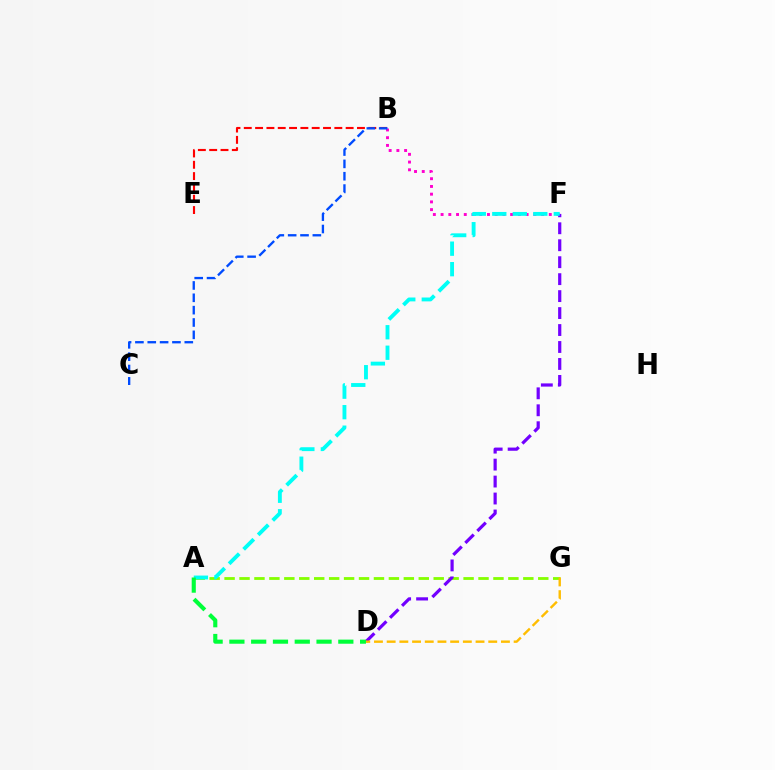{('B', 'F'): [{'color': '#ff00cf', 'line_style': 'dotted', 'thickness': 2.1}], ('A', 'G'): [{'color': '#84ff00', 'line_style': 'dashed', 'thickness': 2.03}], ('D', 'F'): [{'color': '#7200ff', 'line_style': 'dashed', 'thickness': 2.3}], ('B', 'E'): [{'color': '#ff0000', 'line_style': 'dashed', 'thickness': 1.54}], ('A', 'F'): [{'color': '#00fff6', 'line_style': 'dashed', 'thickness': 2.78}], ('B', 'C'): [{'color': '#004bff', 'line_style': 'dashed', 'thickness': 1.68}], ('D', 'G'): [{'color': '#ffbd00', 'line_style': 'dashed', 'thickness': 1.72}], ('A', 'D'): [{'color': '#00ff39', 'line_style': 'dashed', 'thickness': 2.96}]}